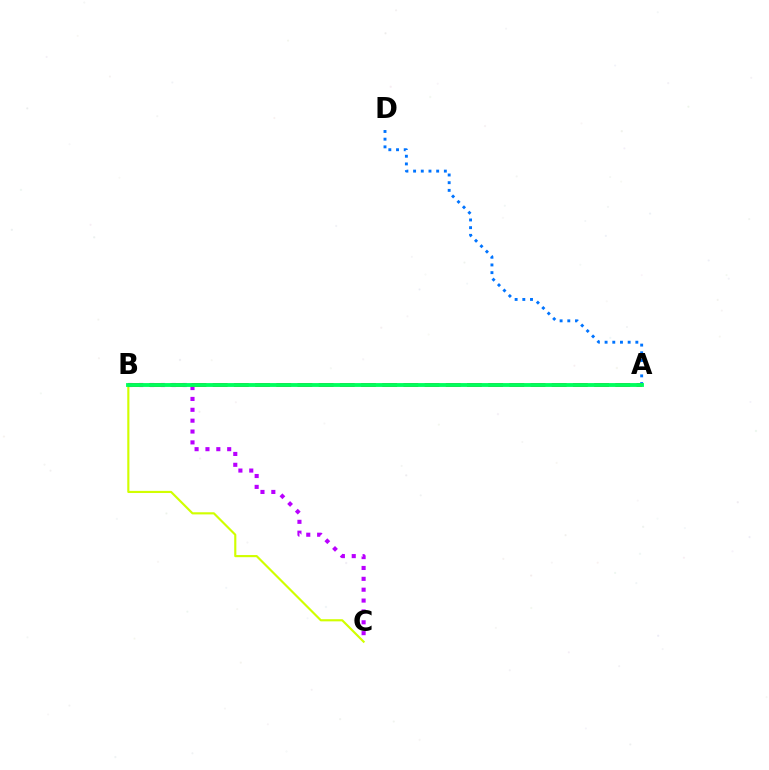{('B', 'C'): [{'color': '#d1ff00', 'line_style': 'solid', 'thickness': 1.55}, {'color': '#b900ff', 'line_style': 'dotted', 'thickness': 2.95}], ('A', 'D'): [{'color': '#0074ff', 'line_style': 'dotted', 'thickness': 2.09}], ('A', 'B'): [{'color': '#ff0000', 'line_style': 'dashed', 'thickness': 2.88}, {'color': '#00ff5c', 'line_style': 'solid', 'thickness': 2.77}]}